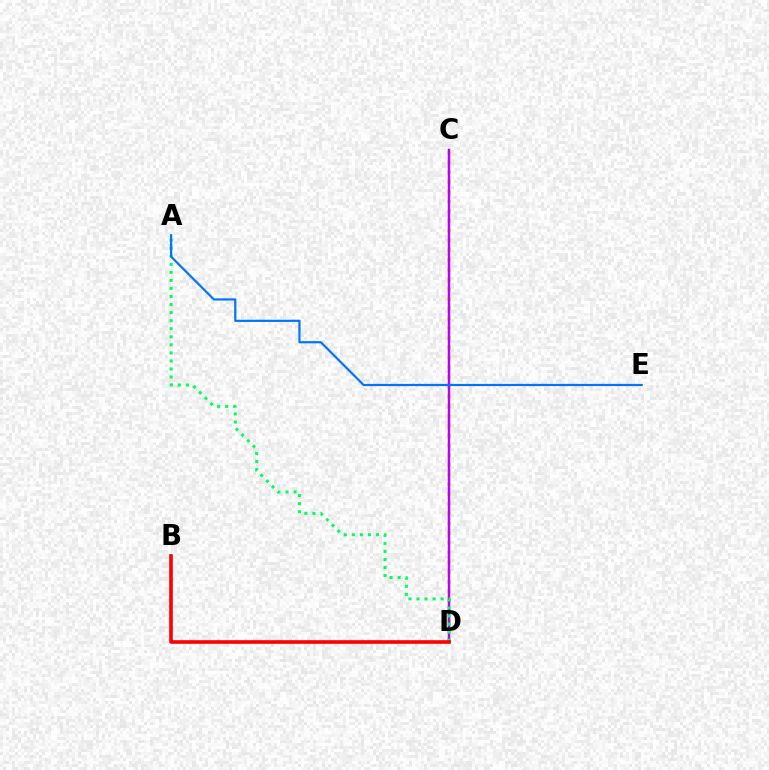{('C', 'D'): [{'color': '#d1ff00', 'line_style': 'dotted', 'thickness': 2.65}, {'color': '#b900ff', 'line_style': 'solid', 'thickness': 1.78}], ('A', 'D'): [{'color': '#00ff5c', 'line_style': 'dotted', 'thickness': 2.19}], ('B', 'D'): [{'color': '#ff0000', 'line_style': 'solid', 'thickness': 2.61}], ('A', 'E'): [{'color': '#0074ff', 'line_style': 'solid', 'thickness': 1.58}]}